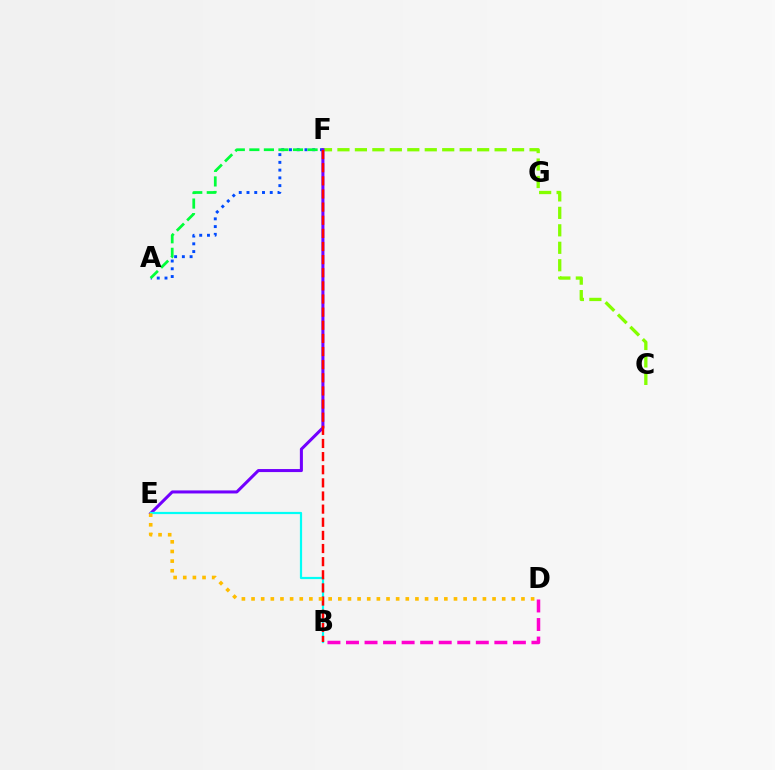{('A', 'F'): [{'color': '#004bff', 'line_style': 'dotted', 'thickness': 2.11}, {'color': '#00ff39', 'line_style': 'dashed', 'thickness': 1.98}], ('C', 'F'): [{'color': '#84ff00', 'line_style': 'dashed', 'thickness': 2.37}], ('B', 'D'): [{'color': '#ff00cf', 'line_style': 'dashed', 'thickness': 2.52}], ('E', 'F'): [{'color': '#7200ff', 'line_style': 'solid', 'thickness': 2.19}], ('B', 'E'): [{'color': '#00fff6', 'line_style': 'solid', 'thickness': 1.59}], ('B', 'F'): [{'color': '#ff0000', 'line_style': 'dashed', 'thickness': 1.78}], ('D', 'E'): [{'color': '#ffbd00', 'line_style': 'dotted', 'thickness': 2.62}]}